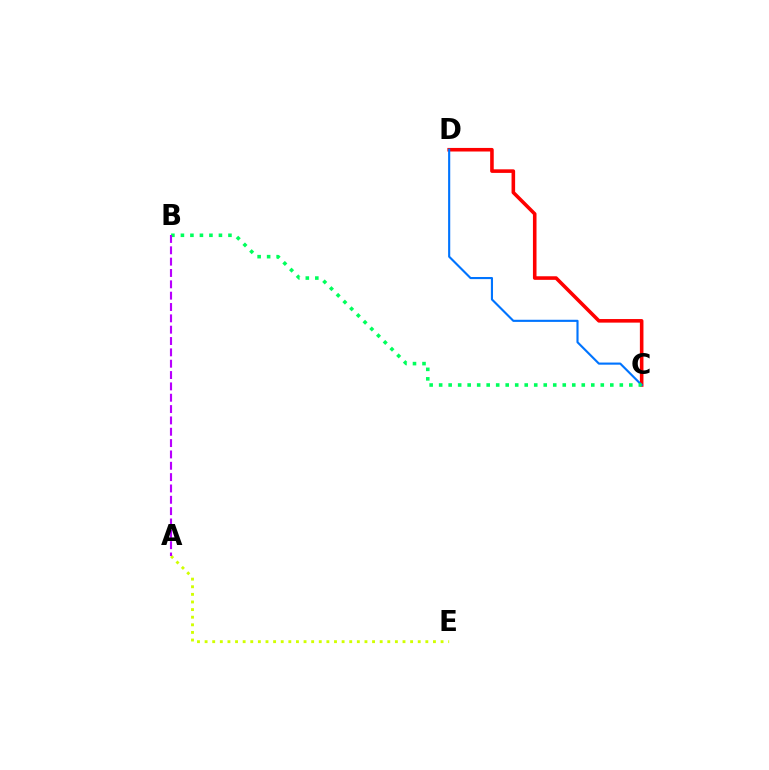{('A', 'E'): [{'color': '#d1ff00', 'line_style': 'dotted', 'thickness': 2.07}], ('C', 'D'): [{'color': '#ff0000', 'line_style': 'solid', 'thickness': 2.58}, {'color': '#0074ff', 'line_style': 'solid', 'thickness': 1.53}], ('B', 'C'): [{'color': '#00ff5c', 'line_style': 'dotted', 'thickness': 2.58}], ('A', 'B'): [{'color': '#b900ff', 'line_style': 'dashed', 'thickness': 1.54}]}